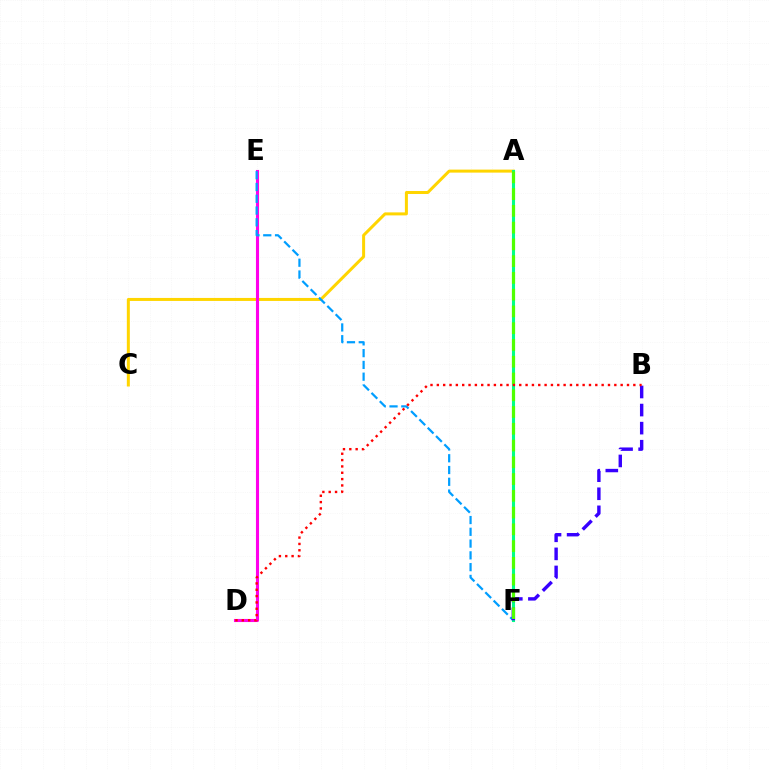{('A', 'C'): [{'color': '#ffd500', 'line_style': 'solid', 'thickness': 2.16}], ('D', 'E'): [{'color': '#ff00ed', 'line_style': 'solid', 'thickness': 2.23}], ('E', 'F'): [{'color': '#009eff', 'line_style': 'dashed', 'thickness': 1.6}], ('A', 'F'): [{'color': '#00ff86', 'line_style': 'solid', 'thickness': 2.21}, {'color': '#4fff00', 'line_style': 'dashed', 'thickness': 2.28}], ('B', 'F'): [{'color': '#3700ff', 'line_style': 'dashed', 'thickness': 2.45}], ('B', 'D'): [{'color': '#ff0000', 'line_style': 'dotted', 'thickness': 1.72}]}